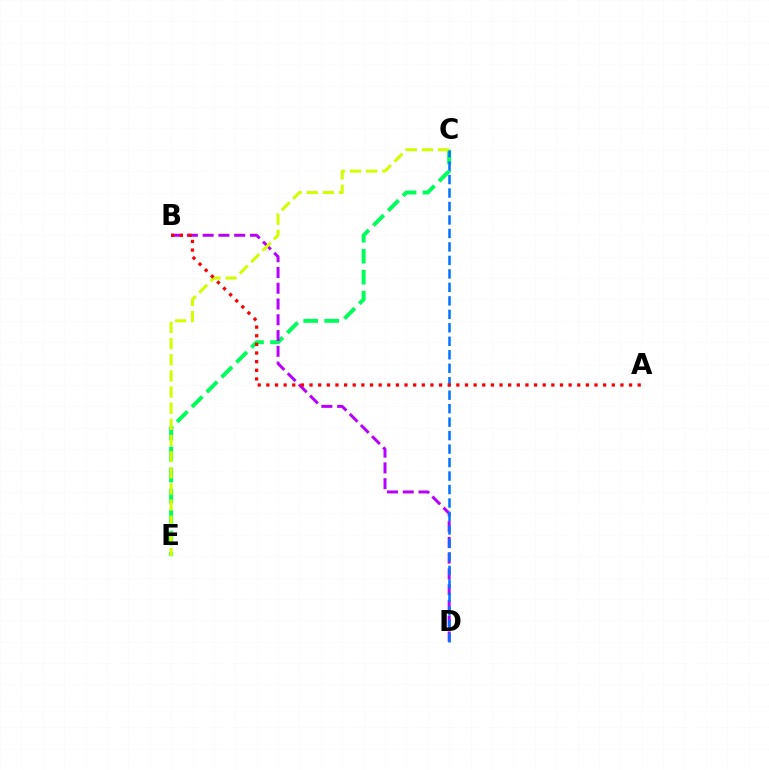{('C', 'E'): [{'color': '#00ff5c', 'line_style': 'dashed', 'thickness': 2.85}, {'color': '#d1ff00', 'line_style': 'dashed', 'thickness': 2.19}], ('B', 'D'): [{'color': '#b900ff', 'line_style': 'dashed', 'thickness': 2.14}], ('C', 'D'): [{'color': '#0074ff', 'line_style': 'dashed', 'thickness': 1.83}], ('A', 'B'): [{'color': '#ff0000', 'line_style': 'dotted', 'thickness': 2.35}]}